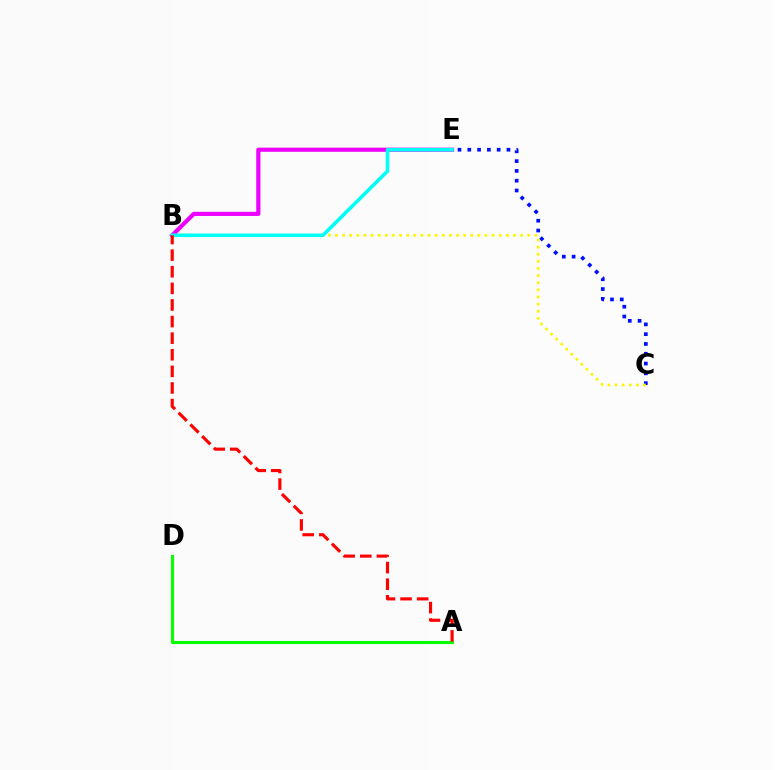{('B', 'E'): [{'color': '#ee00ff', 'line_style': 'solid', 'thickness': 2.99}, {'color': '#00fff6', 'line_style': 'solid', 'thickness': 2.58}], ('A', 'D'): [{'color': '#08ff00', 'line_style': 'solid', 'thickness': 2.23}], ('C', 'E'): [{'color': '#0010ff', 'line_style': 'dotted', 'thickness': 2.66}], ('B', 'C'): [{'color': '#fcf500', 'line_style': 'dotted', 'thickness': 1.93}], ('A', 'B'): [{'color': '#ff0000', 'line_style': 'dashed', 'thickness': 2.26}]}